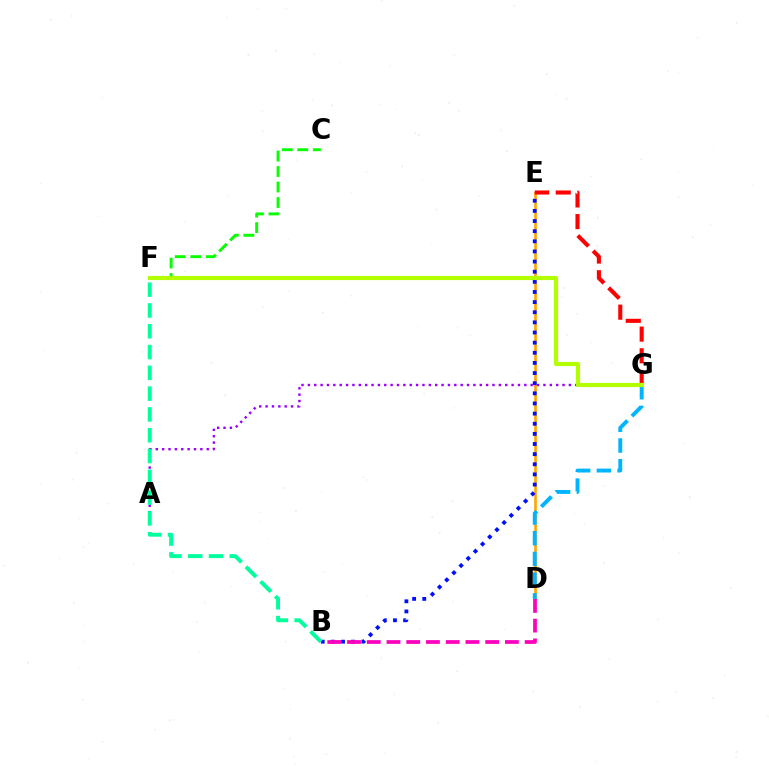{('D', 'E'): [{'color': '#ffa500', 'line_style': 'solid', 'thickness': 1.9}], ('B', 'E'): [{'color': '#0010ff', 'line_style': 'dotted', 'thickness': 2.75}], ('E', 'G'): [{'color': '#ff0000', 'line_style': 'dashed', 'thickness': 2.94}], ('D', 'G'): [{'color': '#00b5ff', 'line_style': 'dashed', 'thickness': 2.81}], ('A', 'G'): [{'color': '#9b00ff', 'line_style': 'dotted', 'thickness': 1.73}], ('C', 'F'): [{'color': '#08ff00', 'line_style': 'dashed', 'thickness': 2.1}], ('B', 'D'): [{'color': '#ff00bd', 'line_style': 'dashed', 'thickness': 2.68}], ('B', 'F'): [{'color': '#00ff9d', 'line_style': 'dashed', 'thickness': 2.82}], ('F', 'G'): [{'color': '#b3ff00', 'line_style': 'solid', 'thickness': 3.0}]}